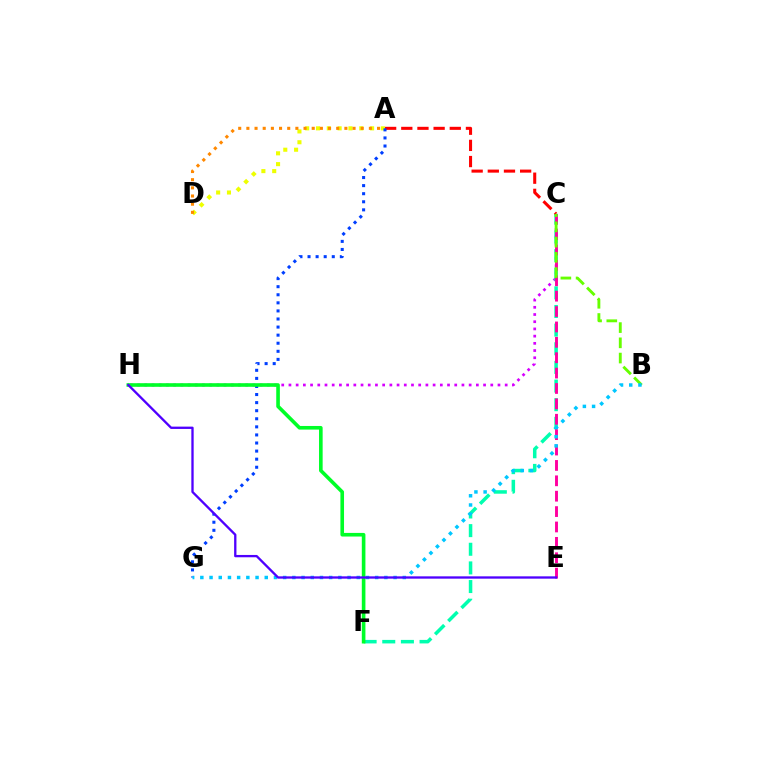{('A', 'D'): [{'color': '#eeff00', 'line_style': 'dotted', 'thickness': 2.94}, {'color': '#ff8800', 'line_style': 'dotted', 'thickness': 2.22}], ('C', 'H'): [{'color': '#d600ff', 'line_style': 'dotted', 'thickness': 1.96}], ('C', 'F'): [{'color': '#00ffaf', 'line_style': 'dashed', 'thickness': 2.53}], ('A', 'C'): [{'color': '#ff0000', 'line_style': 'dashed', 'thickness': 2.2}], ('A', 'G'): [{'color': '#003fff', 'line_style': 'dotted', 'thickness': 2.19}], ('C', 'E'): [{'color': '#ff00a0', 'line_style': 'dashed', 'thickness': 2.09}], ('B', 'C'): [{'color': '#66ff00', 'line_style': 'dashed', 'thickness': 2.07}], ('F', 'H'): [{'color': '#00ff27', 'line_style': 'solid', 'thickness': 2.61}], ('B', 'G'): [{'color': '#00c7ff', 'line_style': 'dotted', 'thickness': 2.5}], ('E', 'H'): [{'color': '#4f00ff', 'line_style': 'solid', 'thickness': 1.67}]}